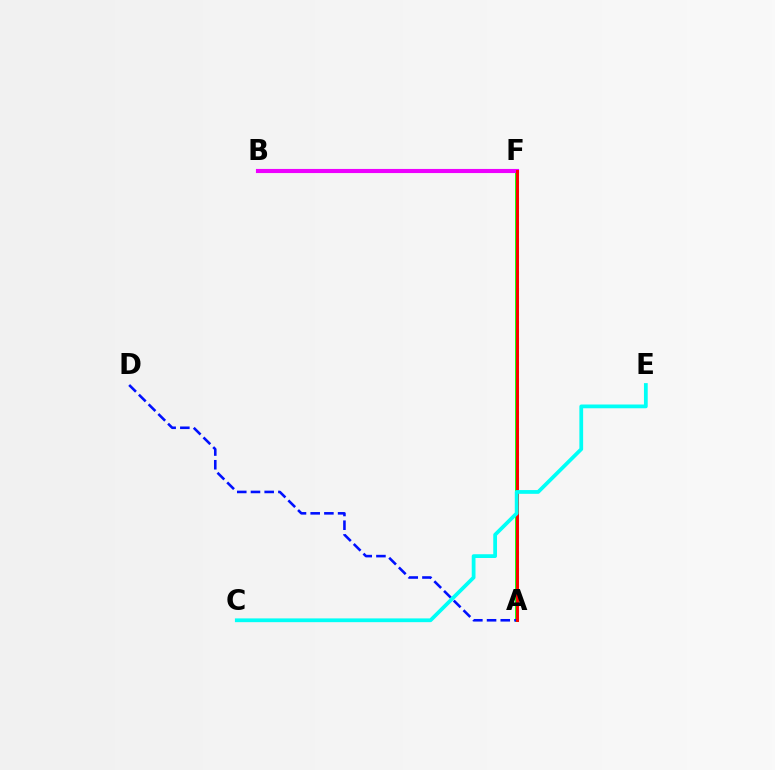{('A', 'F'): [{'color': '#fcf500', 'line_style': 'dotted', 'thickness': 2.24}, {'color': '#08ff00', 'line_style': 'solid', 'thickness': 2.76}, {'color': '#ff0000', 'line_style': 'solid', 'thickness': 2.12}], ('B', 'F'): [{'color': '#ee00ff', 'line_style': 'solid', 'thickness': 2.96}], ('A', 'D'): [{'color': '#0010ff', 'line_style': 'dashed', 'thickness': 1.86}], ('C', 'E'): [{'color': '#00fff6', 'line_style': 'solid', 'thickness': 2.71}]}